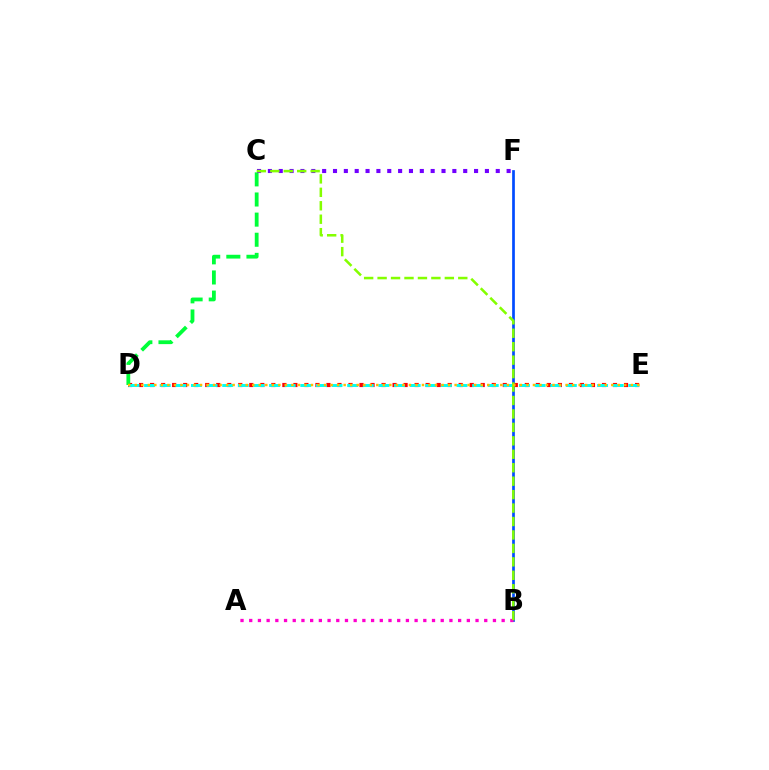{('D', 'E'): [{'color': '#ff0000', 'line_style': 'dotted', 'thickness': 2.99}, {'color': '#00fff6', 'line_style': 'dashed', 'thickness': 2.12}, {'color': '#ffbd00', 'line_style': 'dotted', 'thickness': 1.77}], ('C', 'D'): [{'color': '#00ff39', 'line_style': 'dashed', 'thickness': 2.73}], ('B', 'F'): [{'color': '#004bff', 'line_style': 'solid', 'thickness': 1.94}], ('A', 'B'): [{'color': '#ff00cf', 'line_style': 'dotted', 'thickness': 2.36}], ('C', 'F'): [{'color': '#7200ff', 'line_style': 'dotted', 'thickness': 2.95}], ('B', 'C'): [{'color': '#84ff00', 'line_style': 'dashed', 'thickness': 1.83}]}